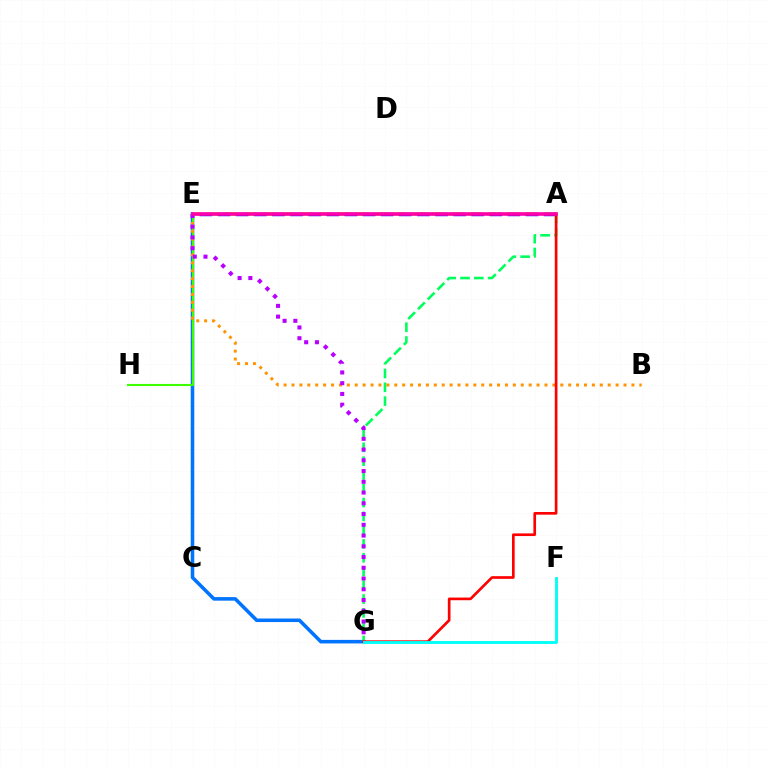{('E', 'G'): [{'color': '#0074ff', 'line_style': 'solid', 'thickness': 2.56}, {'color': '#b900ff', 'line_style': 'dotted', 'thickness': 2.92}], ('E', 'H'): [{'color': '#3dff00', 'line_style': 'solid', 'thickness': 1.52}], ('A', 'E'): [{'color': '#d1ff00', 'line_style': 'dashed', 'thickness': 2.54}, {'color': '#2500ff', 'line_style': 'dashed', 'thickness': 2.46}, {'color': '#ff00ac', 'line_style': 'solid', 'thickness': 2.59}], ('A', 'G'): [{'color': '#00ff5c', 'line_style': 'dashed', 'thickness': 1.87}, {'color': '#ff0000', 'line_style': 'solid', 'thickness': 1.92}], ('B', 'E'): [{'color': '#ff9400', 'line_style': 'dotted', 'thickness': 2.15}], ('F', 'G'): [{'color': '#00fff6', 'line_style': 'solid', 'thickness': 2.06}]}